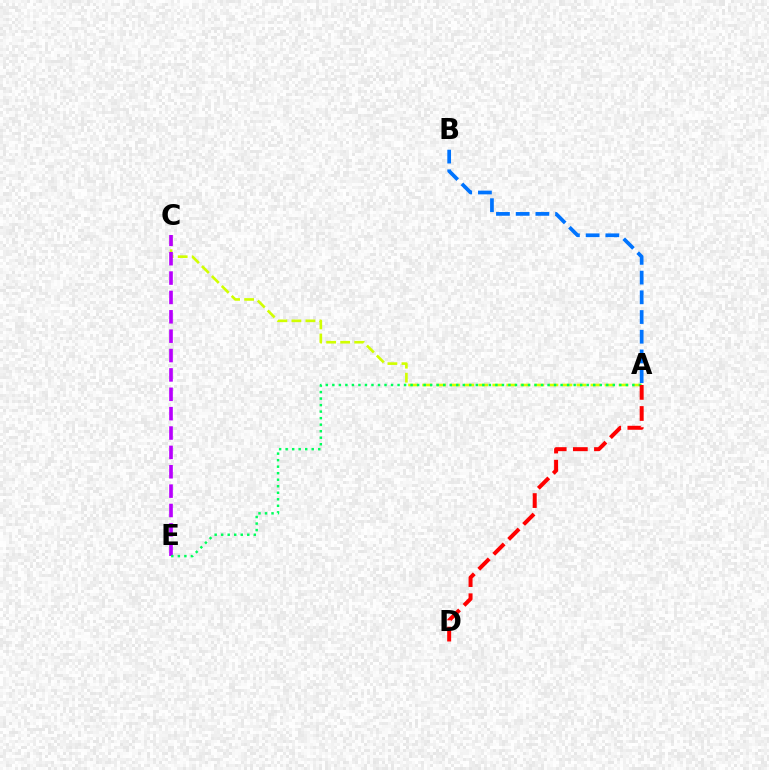{('A', 'C'): [{'color': '#d1ff00', 'line_style': 'dashed', 'thickness': 1.91}], ('C', 'E'): [{'color': '#b900ff', 'line_style': 'dashed', 'thickness': 2.63}], ('A', 'B'): [{'color': '#0074ff', 'line_style': 'dashed', 'thickness': 2.68}], ('A', 'E'): [{'color': '#00ff5c', 'line_style': 'dotted', 'thickness': 1.77}], ('A', 'D'): [{'color': '#ff0000', 'line_style': 'dashed', 'thickness': 2.87}]}